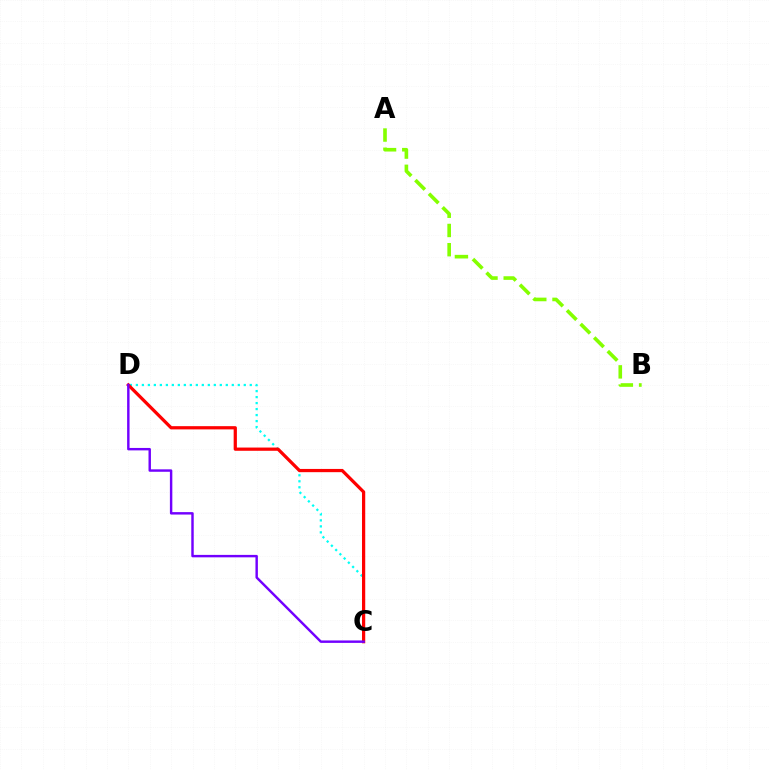{('C', 'D'): [{'color': '#00fff6', 'line_style': 'dotted', 'thickness': 1.63}, {'color': '#ff0000', 'line_style': 'solid', 'thickness': 2.33}, {'color': '#7200ff', 'line_style': 'solid', 'thickness': 1.75}], ('A', 'B'): [{'color': '#84ff00', 'line_style': 'dashed', 'thickness': 2.61}]}